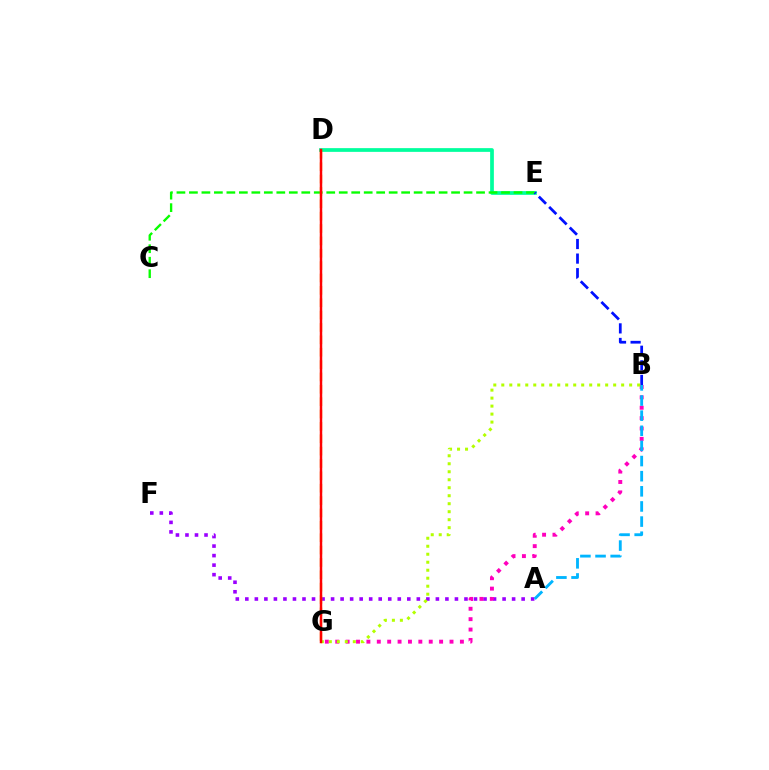{('A', 'F'): [{'color': '#9b00ff', 'line_style': 'dotted', 'thickness': 2.59}], ('D', 'E'): [{'color': '#00ff9d', 'line_style': 'solid', 'thickness': 2.69}], ('C', 'E'): [{'color': '#08ff00', 'line_style': 'dashed', 'thickness': 1.7}], ('B', 'G'): [{'color': '#ff00bd', 'line_style': 'dotted', 'thickness': 2.82}, {'color': '#b3ff00', 'line_style': 'dotted', 'thickness': 2.17}], ('B', 'E'): [{'color': '#0010ff', 'line_style': 'dashed', 'thickness': 1.98}], ('D', 'G'): [{'color': '#ffa500', 'line_style': 'dashed', 'thickness': 1.68}, {'color': '#ff0000', 'line_style': 'solid', 'thickness': 1.78}], ('A', 'B'): [{'color': '#00b5ff', 'line_style': 'dashed', 'thickness': 2.06}]}